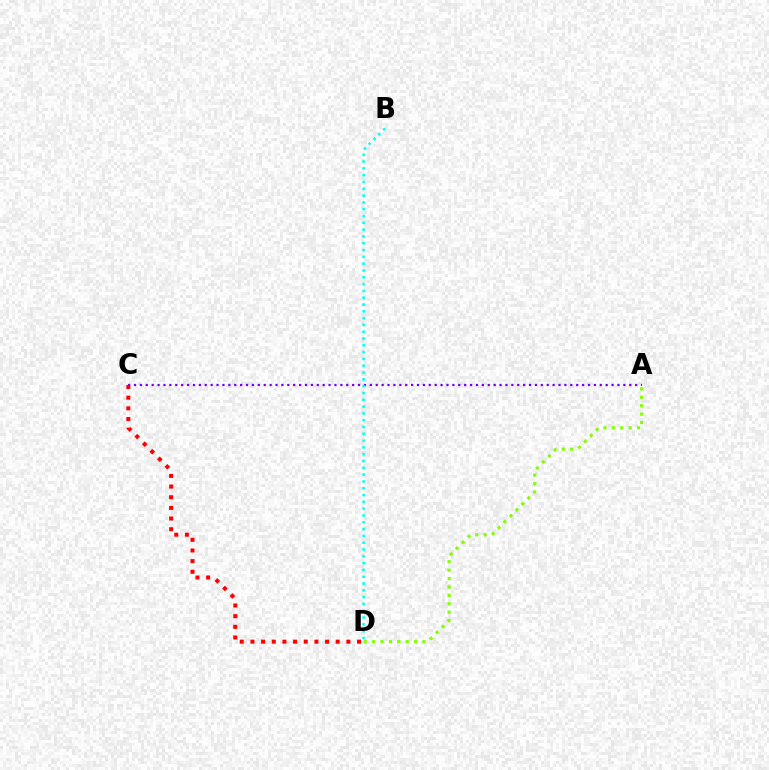{('A', 'D'): [{'color': '#84ff00', 'line_style': 'dotted', 'thickness': 2.28}], ('A', 'C'): [{'color': '#7200ff', 'line_style': 'dotted', 'thickness': 1.6}], ('B', 'D'): [{'color': '#00fff6', 'line_style': 'dotted', 'thickness': 1.85}], ('C', 'D'): [{'color': '#ff0000', 'line_style': 'dotted', 'thickness': 2.9}]}